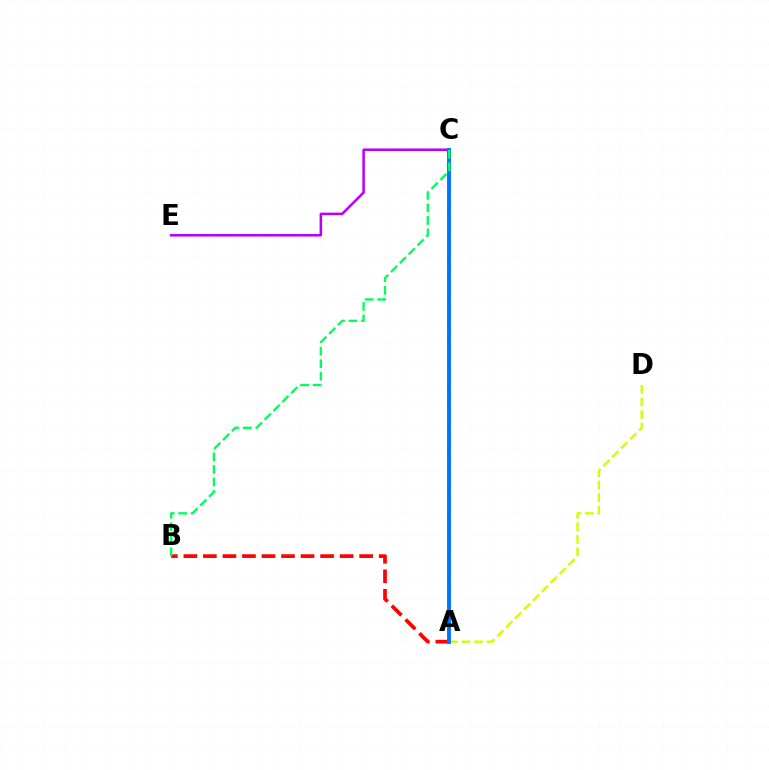{('A', 'B'): [{'color': '#ff0000', 'line_style': 'dashed', 'thickness': 2.65}], ('A', 'D'): [{'color': '#d1ff00', 'line_style': 'dashed', 'thickness': 1.71}], ('C', 'E'): [{'color': '#b900ff', 'line_style': 'solid', 'thickness': 1.83}], ('A', 'C'): [{'color': '#0074ff', 'line_style': 'solid', 'thickness': 2.79}], ('B', 'C'): [{'color': '#00ff5c', 'line_style': 'dashed', 'thickness': 1.7}]}